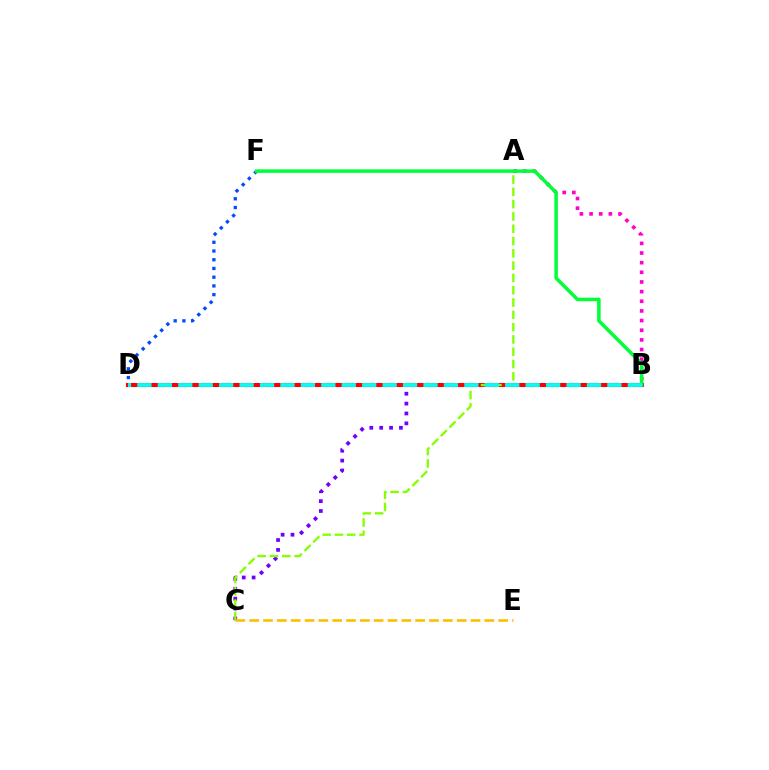{('D', 'F'): [{'color': '#004bff', 'line_style': 'dotted', 'thickness': 2.37}], ('A', 'B'): [{'color': '#ff00cf', 'line_style': 'dotted', 'thickness': 2.62}], ('B', 'C'): [{'color': '#7200ff', 'line_style': 'dotted', 'thickness': 2.68}], ('B', 'D'): [{'color': '#ff0000', 'line_style': 'solid', 'thickness': 2.95}, {'color': '#00fff6', 'line_style': 'dashed', 'thickness': 2.78}], ('A', 'C'): [{'color': '#84ff00', 'line_style': 'dashed', 'thickness': 1.67}], ('B', 'F'): [{'color': '#00ff39', 'line_style': 'solid', 'thickness': 2.52}], ('C', 'E'): [{'color': '#ffbd00', 'line_style': 'dashed', 'thickness': 1.88}]}